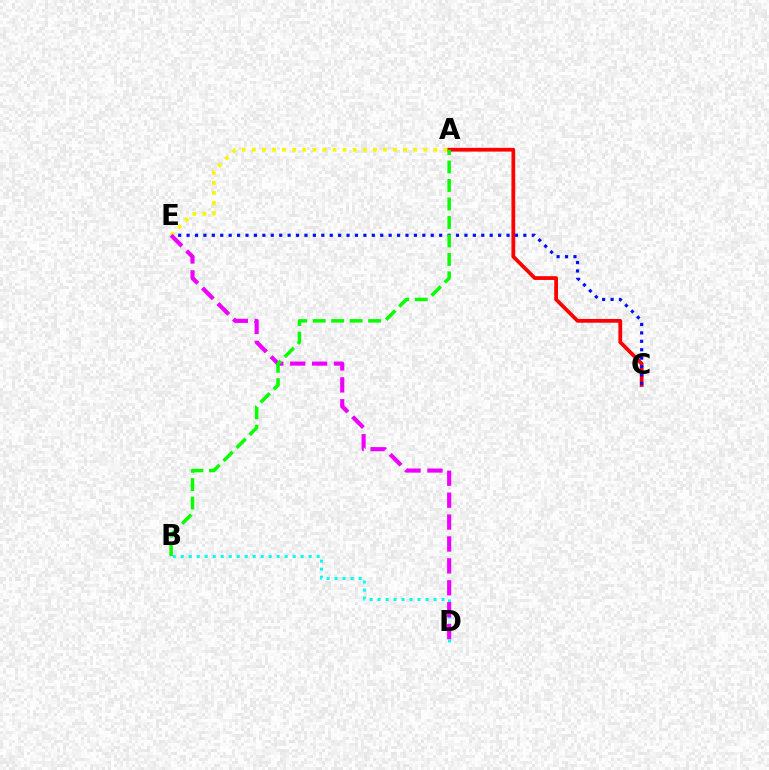{('B', 'D'): [{'color': '#00fff6', 'line_style': 'dotted', 'thickness': 2.17}], ('A', 'C'): [{'color': '#ff0000', 'line_style': 'solid', 'thickness': 2.7}], ('C', 'E'): [{'color': '#0010ff', 'line_style': 'dotted', 'thickness': 2.29}], ('A', 'E'): [{'color': '#fcf500', 'line_style': 'dotted', 'thickness': 2.74}], ('D', 'E'): [{'color': '#ee00ff', 'line_style': 'dashed', 'thickness': 2.98}], ('A', 'B'): [{'color': '#08ff00', 'line_style': 'dashed', 'thickness': 2.51}]}